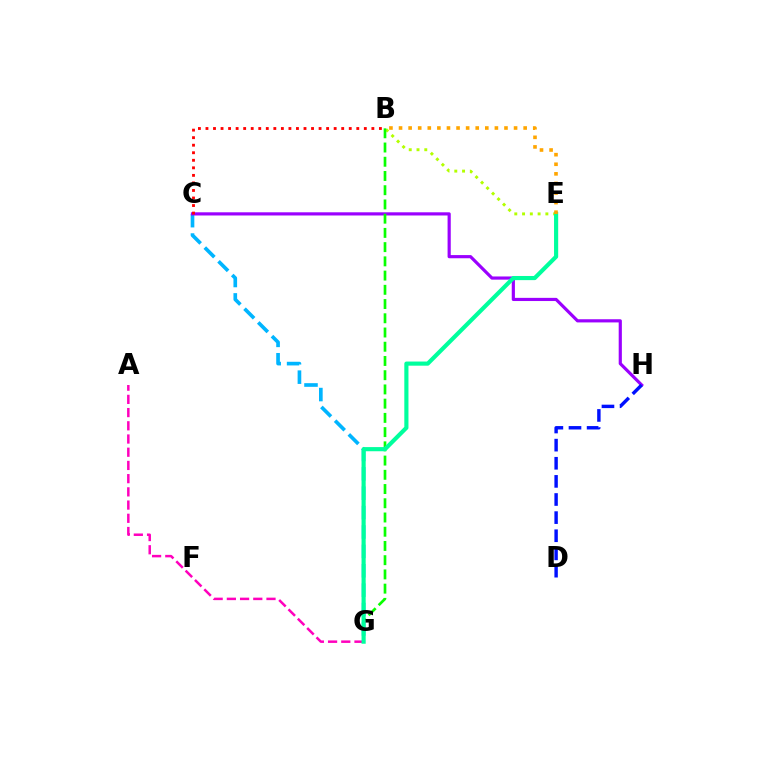{('C', 'G'): [{'color': '#00b5ff', 'line_style': 'dashed', 'thickness': 2.63}], ('C', 'H'): [{'color': '#9b00ff', 'line_style': 'solid', 'thickness': 2.29}], ('B', 'C'): [{'color': '#ff0000', 'line_style': 'dotted', 'thickness': 2.05}], ('A', 'G'): [{'color': '#ff00bd', 'line_style': 'dashed', 'thickness': 1.8}], ('B', 'E'): [{'color': '#b3ff00', 'line_style': 'dotted', 'thickness': 2.11}, {'color': '#ffa500', 'line_style': 'dotted', 'thickness': 2.6}], ('B', 'G'): [{'color': '#08ff00', 'line_style': 'dashed', 'thickness': 1.93}], ('E', 'G'): [{'color': '#00ff9d', 'line_style': 'solid', 'thickness': 2.99}], ('D', 'H'): [{'color': '#0010ff', 'line_style': 'dashed', 'thickness': 2.46}]}